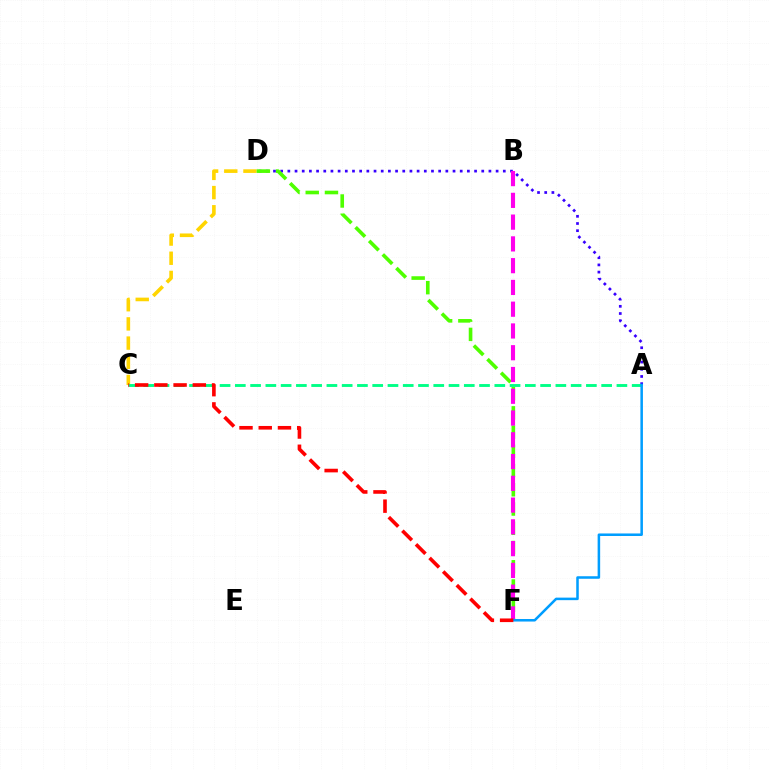{('C', 'D'): [{'color': '#ffd500', 'line_style': 'dashed', 'thickness': 2.61}], ('A', 'D'): [{'color': '#3700ff', 'line_style': 'dotted', 'thickness': 1.95}], ('D', 'F'): [{'color': '#4fff00', 'line_style': 'dashed', 'thickness': 2.61}], ('B', 'F'): [{'color': '#ff00ed', 'line_style': 'dashed', 'thickness': 2.96}], ('A', 'C'): [{'color': '#00ff86', 'line_style': 'dashed', 'thickness': 2.07}], ('A', 'F'): [{'color': '#009eff', 'line_style': 'solid', 'thickness': 1.82}], ('C', 'F'): [{'color': '#ff0000', 'line_style': 'dashed', 'thickness': 2.61}]}